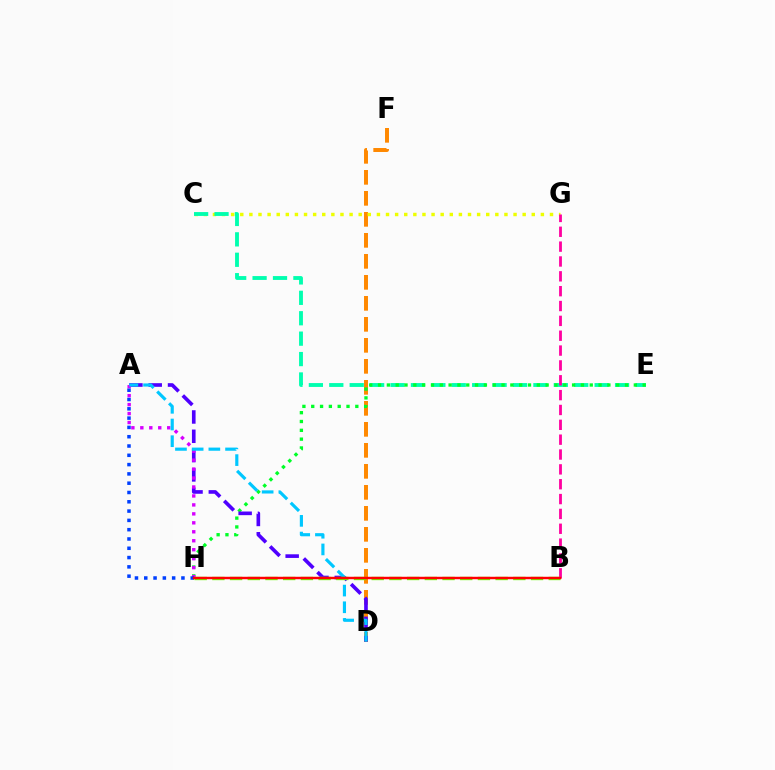{('D', 'F'): [{'color': '#ff8800', 'line_style': 'dashed', 'thickness': 2.85}], ('C', 'G'): [{'color': '#eeff00', 'line_style': 'dotted', 'thickness': 2.48}], ('C', 'E'): [{'color': '#00ffaf', 'line_style': 'dashed', 'thickness': 2.77}], ('B', 'G'): [{'color': '#ff00a0', 'line_style': 'dashed', 'thickness': 2.02}], ('E', 'H'): [{'color': '#00ff27', 'line_style': 'dotted', 'thickness': 2.4}], ('A', 'D'): [{'color': '#4f00ff', 'line_style': 'dashed', 'thickness': 2.62}, {'color': '#00c7ff', 'line_style': 'dashed', 'thickness': 2.27}], ('A', 'H'): [{'color': '#d600ff', 'line_style': 'dotted', 'thickness': 2.43}, {'color': '#003fff', 'line_style': 'dotted', 'thickness': 2.53}], ('B', 'H'): [{'color': '#66ff00', 'line_style': 'dashed', 'thickness': 2.4}, {'color': '#ff0000', 'line_style': 'solid', 'thickness': 1.75}]}